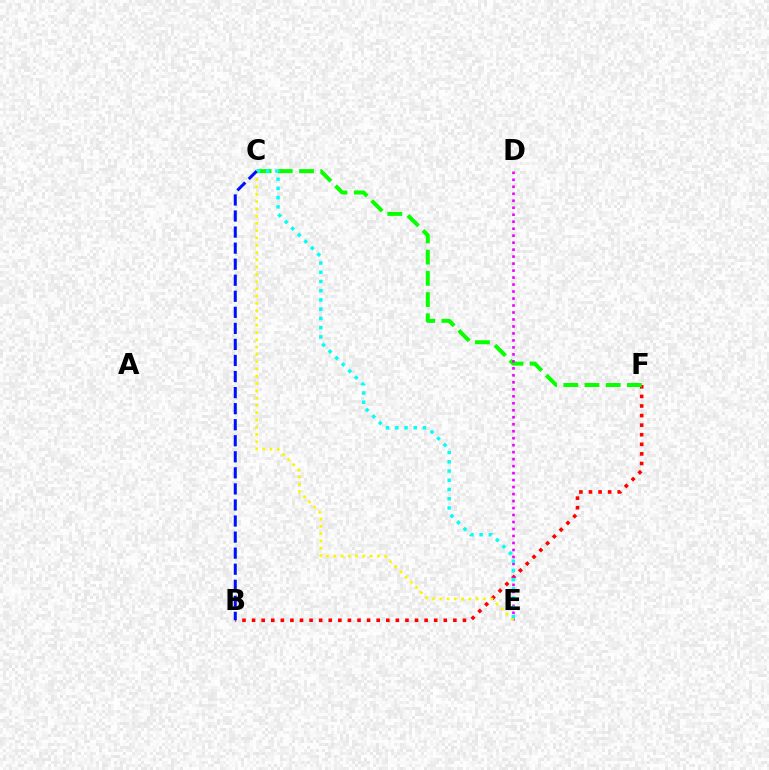{('B', 'F'): [{'color': '#ff0000', 'line_style': 'dotted', 'thickness': 2.6}], ('C', 'F'): [{'color': '#08ff00', 'line_style': 'dashed', 'thickness': 2.88}], ('D', 'E'): [{'color': '#ee00ff', 'line_style': 'dotted', 'thickness': 1.9}], ('C', 'E'): [{'color': '#fcf500', 'line_style': 'dotted', 'thickness': 1.98}, {'color': '#00fff6', 'line_style': 'dotted', 'thickness': 2.51}], ('B', 'C'): [{'color': '#0010ff', 'line_style': 'dashed', 'thickness': 2.18}]}